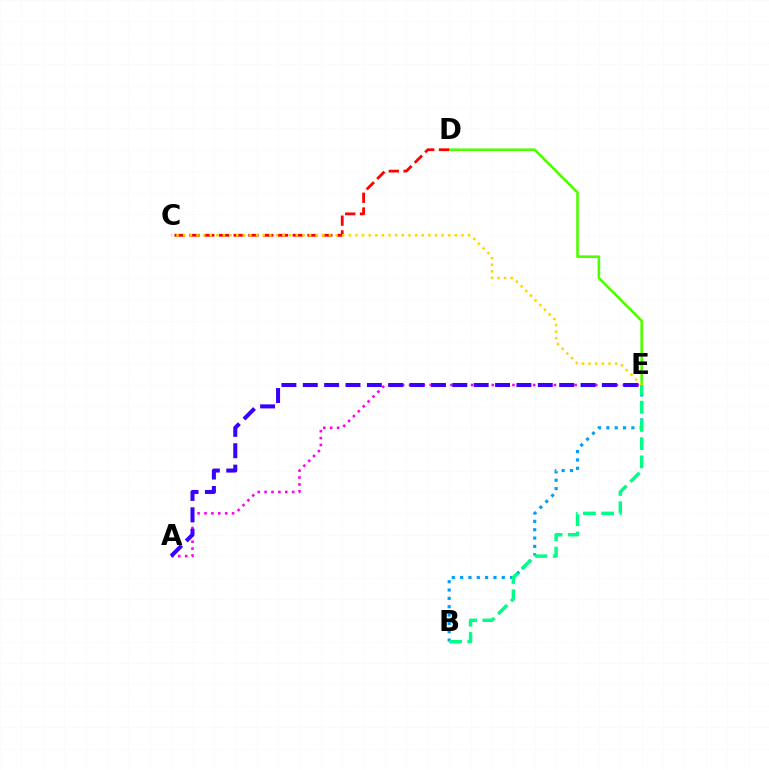{('B', 'E'): [{'color': '#009eff', 'line_style': 'dotted', 'thickness': 2.26}, {'color': '#00ff86', 'line_style': 'dashed', 'thickness': 2.48}], ('A', 'E'): [{'color': '#ff00ed', 'line_style': 'dotted', 'thickness': 1.87}, {'color': '#3700ff', 'line_style': 'dashed', 'thickness': 2.9}], ('D', 'E'): [{'color': '#4fff00', 'line_style': 'solid', 'thickness': 1.87}], ('C', 'D'): [{'color': '#ff0000', 'line_style': 'dashed', 'thickness': 2.01}], ('C', 'E'): [{'color': '#ffd500', 'line_style': 'dotted', 'thickness': 1.8}]}